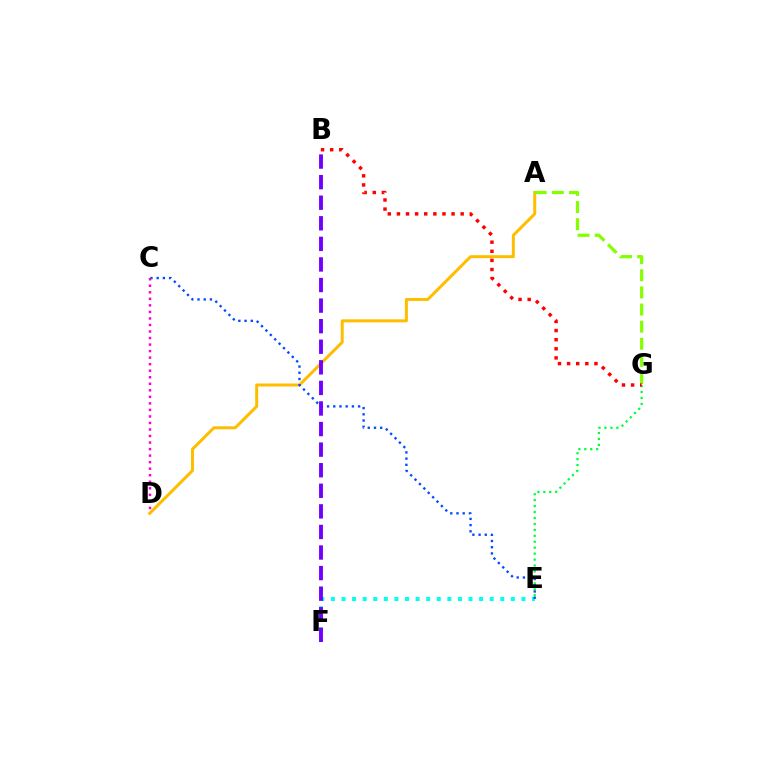{('E', 'F'): [{'color': '#00fff6', 'line_style': 'dotted', 'thickness': 2.88}], ('E', 'G'): [{'color': '#00ff39', 'line_style': 'dotted', 'thickness': 1.61}], ('A', 'D'): [{'color': '#ffbd00', 'line_style': 'solid', 'thickness': 2.15}], ('C', 'E'): [{'color': '#004bff', 'line_style': 'dotted', 'thickness': 1.69}], ('B', 'F'): [{'color': '#7200ff', 'line_style': 'dashed', 'thickness': 2.8}], ('A', 'G'): [{'color': '#84ff00', 'line_style': 'dashed', 'thickness': 2.33}], ('B', 'G'): [{'color': '#ff0000', 'line_style': 'dotted', 'thickness': 2.47}], ('C', 'D'): [{'color': '#ff00cf', 'line_style': 'dotted', 'thickness': 1.78}]}